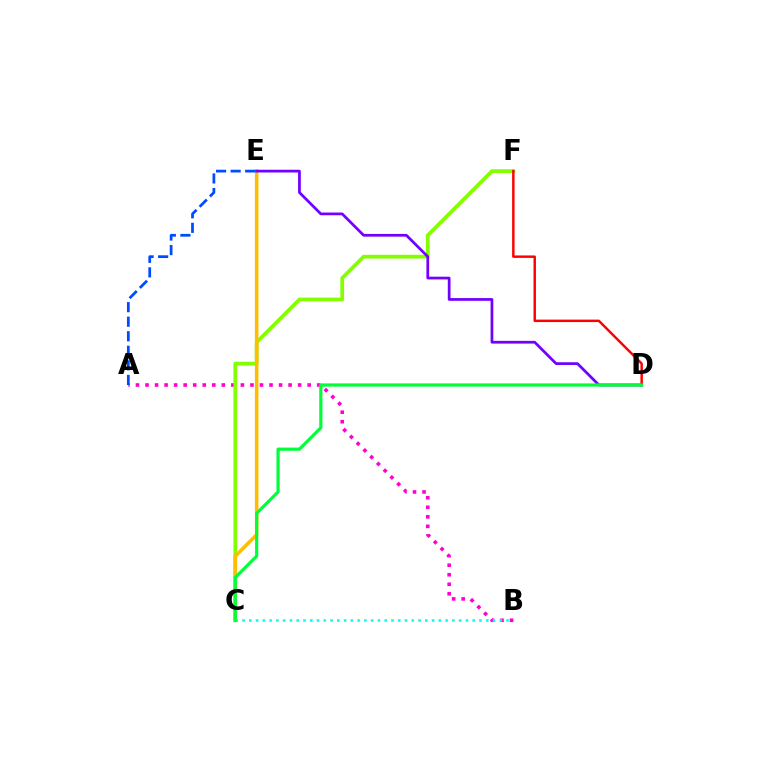{('A', 'B'): [{'color': '#ff00cf', 'line_style': 'dotted', 'thickness': 2.59}], ('C', 'F'): [{'color': '#84ff00', 'line_style': 'solid', 'thickness': 2.7}], ('D', 'F'): [{'color': '#ff0000', 'line_style': 'solid', 'thickness': 1.76}], ('C', 'E'): [{'color': '#ffbd00', 'line_style': 'solid', 'thickness': 2.54}], ('D', 'E'): [{'color': '#7200ff', 'line_style': 'solid', 'thickness': 1.97}], ('A', 'E'): [{'color': '#004bff', 'line_style': 'dashed', 'thickness': 1.98}], ('B', 'C'): [{'color': '#00fff6', 'line_style': 'dotted', 'thickness': 1.84}], ('C', 'D'): [{'color': '#00ff39', 'line_style': 'solid', 'thickness': 2.31}]}